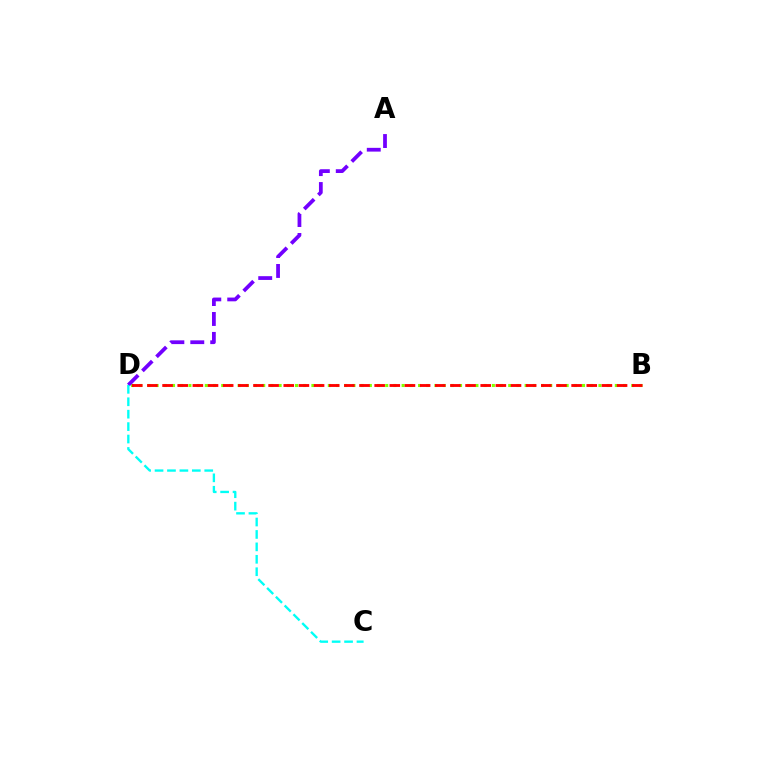{('B', 'D'): [{'color': '#84ff00', 'line_style': 'dotted', 'thickness': 2.23}, {'color': '#ff0000', 'line_style': 'dashed', 'thickness': 2.06}], ('A', 'D'): [{'color': '#7200ff', 'line_style': 'dashed', 'thickness': 2.71}], ('C', 'D'): [{'color': '#00fff6', 'line_style': 'dashed', 'thickness': 1.69}]}